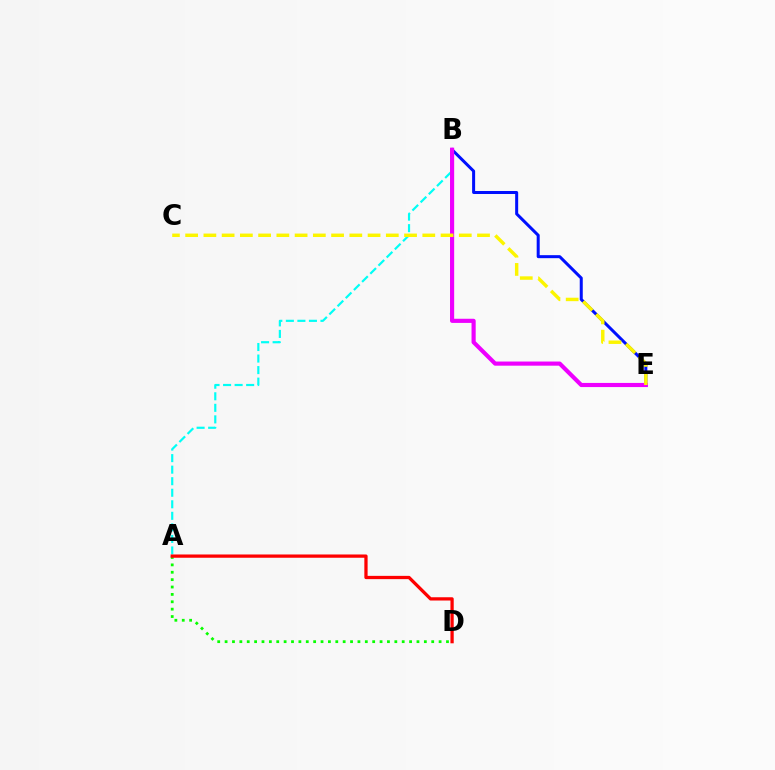{('A', 'B'): [{'color': '#00fff6', 'line_style': 'dashed', 'thickness': 1.57}], ('A', 'D'): [{'color': '#08ff00', 'line_style': 'dotted', 'thickness': 2.01}, {'color': '#ff0000', 'line_style': 'solid', 'thickness': 2.35}], ('B', 'E'): [{'color': '#0010ff', 'line_style': 'solid', 'thickness': 2.17}, {'color': '#ee00ff', 'line_style': 'solid', 'thickness': 2.98}], ('C', 'E'): [{'color': '#fcf500', 'line_style': 'dashed', 'thickness': 2.48}]}